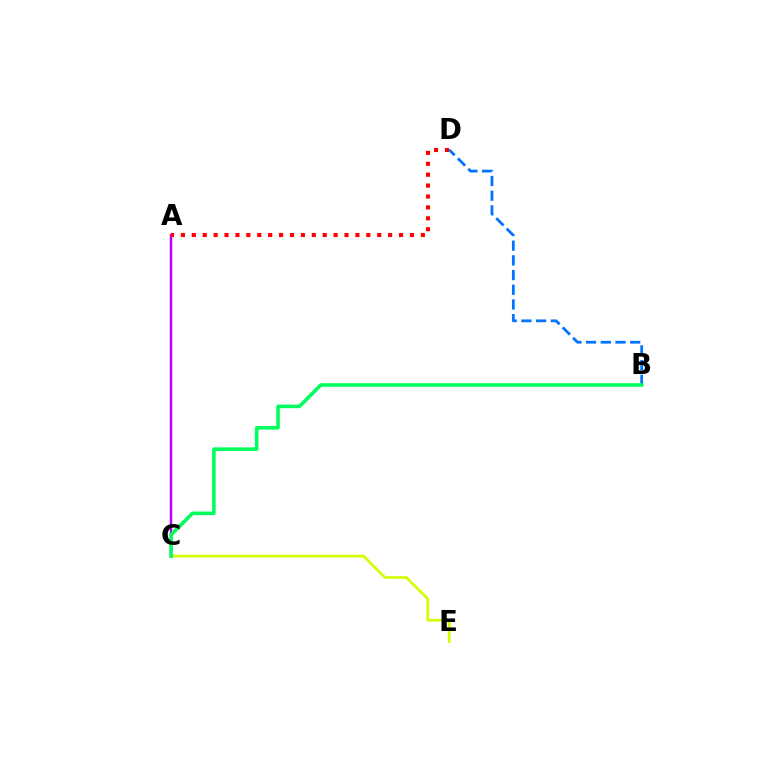{('B', 'D'): [{'color': '#0074ff', 'line_style': 'dashed', 'thickness': 2.0}], ('A', 'C'): [{'color': '#b900ff', 'line_style': 'solid', 'thickness': 1.77}], ('C', 'E'): [{'color': '#d1ff00', 'line_style': 'solid', 'thickness': 1.92}], ('B', 'C'): [{'color': '#00ff5c', 'line_style': 'solid', 'thickness': 2.57}], ('A', 'D'): [{'color': '#ff0000', 'line_style': 'dotted', 'thickness': 2.96}]}